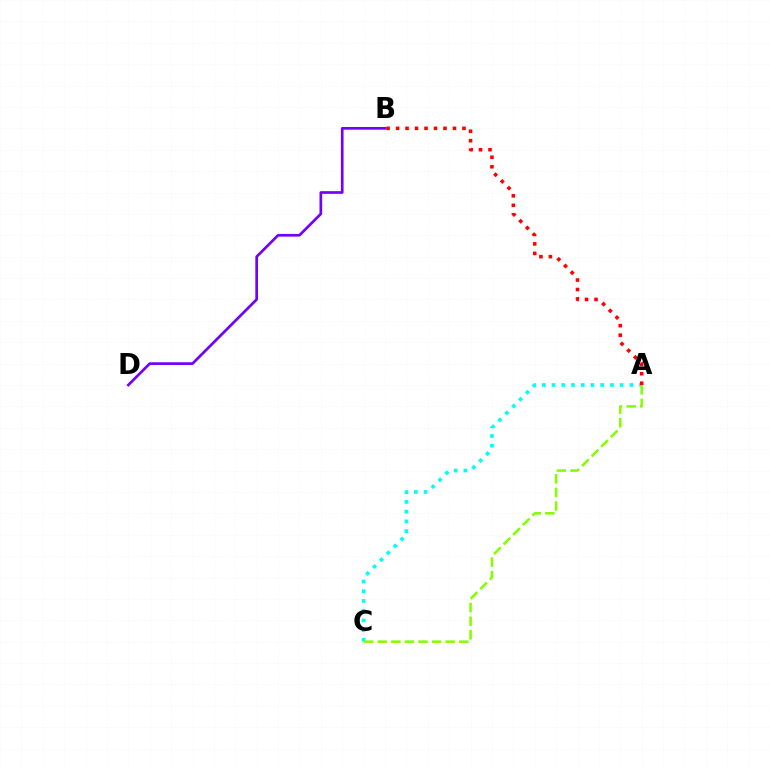{('A', 'C'): [{'color': '#00fff6', 'line_style': 'dotted', 'thickness': 2.64}, {'color': '#84ff00', 'line_style': 'dashed', 'thickness': 1.85}], ('B', 'D'): [{'color': '#7200ff', 'line_style': 'solid', 'thickness': 1.94}], ('A', 'B'): [{'color': '#ff0000', 'line_style': 'dotted', 'thickness': 2.58}]}